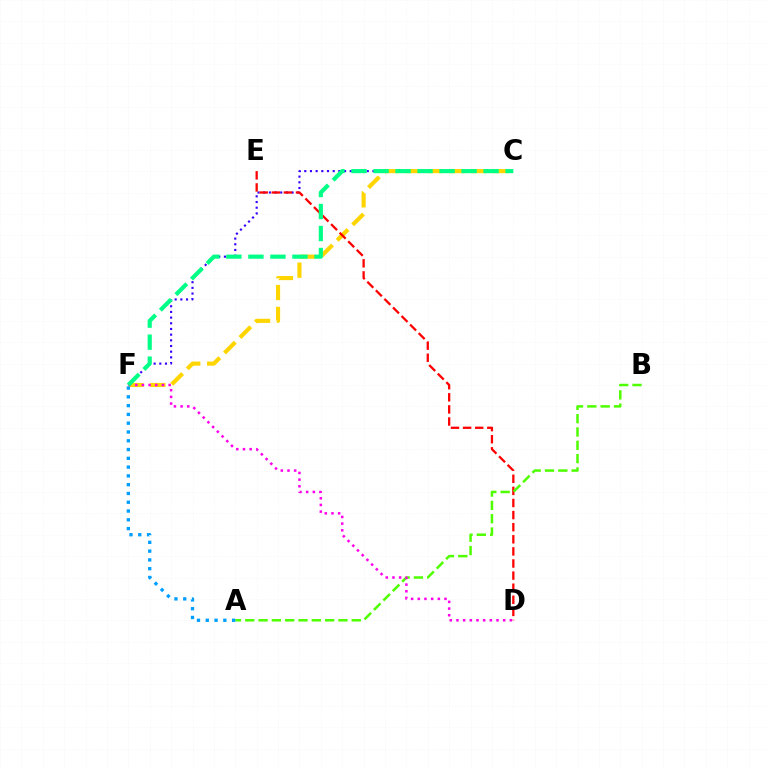{('C', 'F'): [{'color': '#3700ff', 'line_style': 'dotted', 'thickness': 1.54}, {'color': '#ffd500', 'line_style': 'dashed', 'thickness': 2.97}, {'color': '#00ff86', 'line_style': 'dashed', 'thickness': 2.99}], ('D', 'E'): [{'color': '#ff0000', 'line_style': 'dashed', 'thickness': 1.64}], ('A', 'B'): [{'color': '#4fff00', 'line_style': 'dashed', 'thickness': 1.81}], ('D', 'F'): [{'color': '#ff00ed', 'line_style': 'dotted', 'thickness': 1.81}], ('A', 'F'): [{'color': '#009eff', 'line_style': 'dotted', 'thickness': 2.39}]}